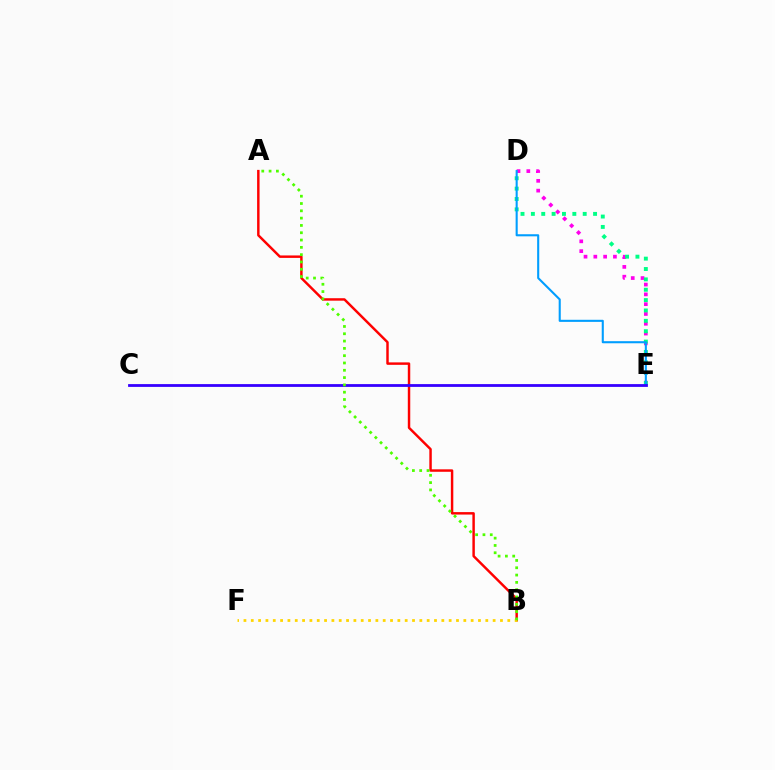{('A', 'B'): [{'color': '#ff0000', 'line_style': 'solid', 'thickness': 1.77}, {'color': '#4fff00', 'line_style': 'dotted', 'thickness': 1.98}], ('D', 'E'): [{'color': '#ff00ed', 'line_style': 'dotted', 'thickness': 2.66}, {'color': '#00ff86', 'line_style': 'dotted', 'thickness': 2.82}, {'color': '#009eff', 'line_style': 'solid', 'thickness': 1.51}], ('B', 'F'): [{'color': '#ffd500', 'line_style': 'dotted', 'thickness': 1.99}], ('C', 'E'): [{'color': '#3700ff', 'line_style': 'solid', 'thickness': 2.02}]}